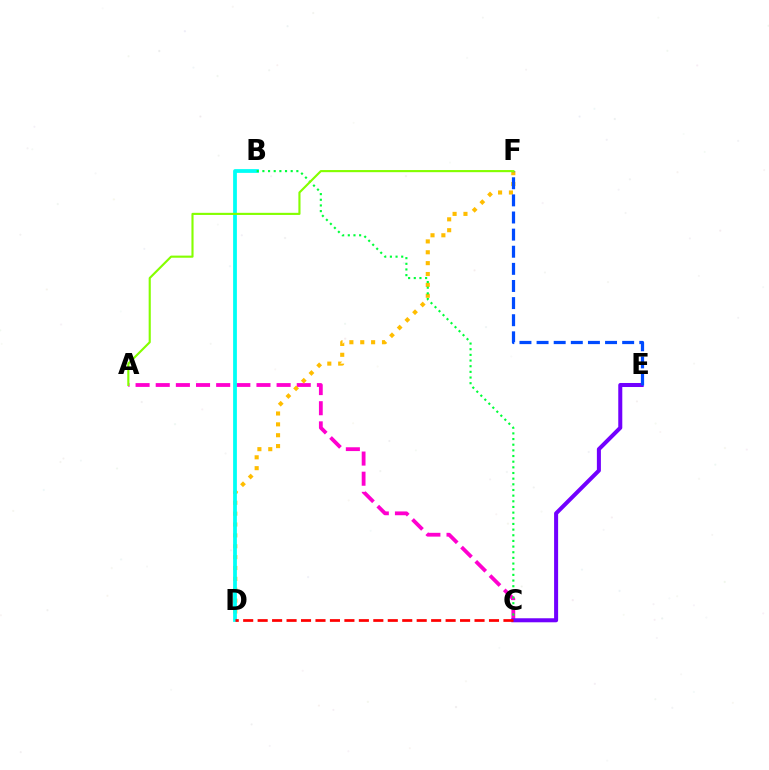{('A', 'C'): [{'color': '#ff00cf', 'line_style': 'dashed', 'thickness': 2.74}], ('D', 'F'): [{'color': '#ffbd00', 'line_style': 'dotted', 'thickness': 2.95}], ('B', 'D'): [{'color': '#00fff6', 'line_style': 'solid', 'thickness': 2.71}], ('B', 'C'): [{'color': '#00ff39', 'line_style': 'dotted', 'thickness': 1.54}], ('C', 'E'): [{'color': '#7200ff', 'line_style': 'solid', 'thickness': 2.9}], ('E', 'F'): [{'color': '#004bff', 'line_style': 'dashed', 'thickness': 2.33}], ('A', 'F'): [{'color': '#84ff00', 'line_style': 'solid', 'thickness': 1.53}], ('C', 'D'): [{'color': '#ff0000', 'line_style': 'dashed', 'thickness': 1.96}]}